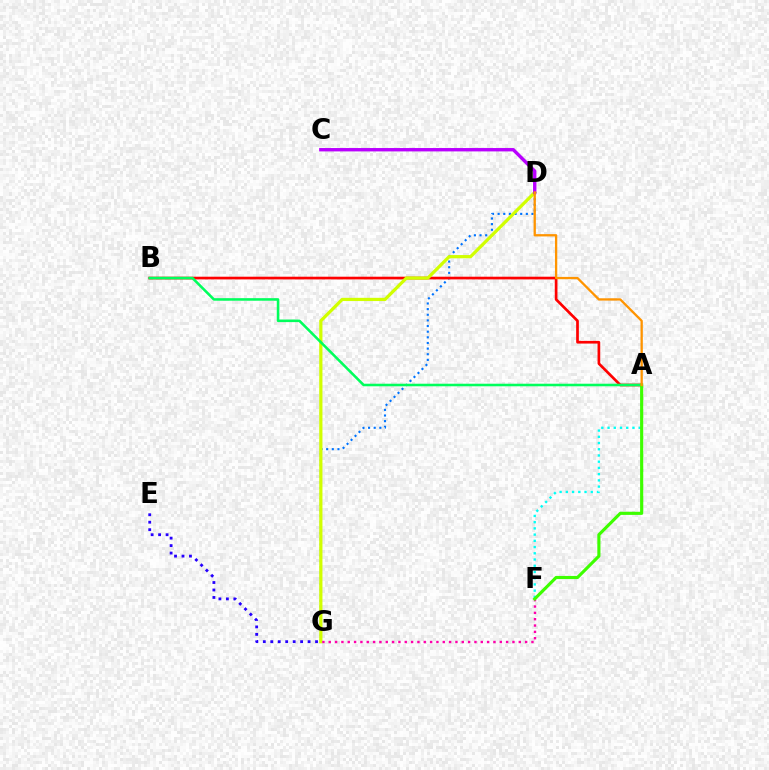{('A', 'F'): [{'color': '#00fff6', 'line_style': 'dotted', 'thickness': 1.69}, {'color': '#3dff00', 'line_style': 'solid', 'thickness': 2.25}], ('D', 'G'): [{'color': '#0074ff', 'line_style': 'dotted', 'thickness': 1.53}, {'color': '#d1ff00', 'line_style': 'solid', 'thickness': 2.33}], ('A', 'B'): [{'color': '#ff0000', 'line_style': 'solid', 'thickness': 1.94}, {'color': '#00ff5c', 'line_style': 'solid', 'thickness': 1.84}], ('C', 'D'): [{'color': '#b900ff', 'line_style': 'solid', 'thickness': 2.43}], ('F', 'G'): [{'color': '#ff00ac', 'line_style': 'dotted', 'thickness': 1.72}], ('E', 'G'): [{'color': '#2500ff', 'line_style': 'dotted', 'thickness': 2.03}], ('A', 'D'): [{'color': '#ff9400', 'line_style': 'solid', 'thickness': 1.66}]}